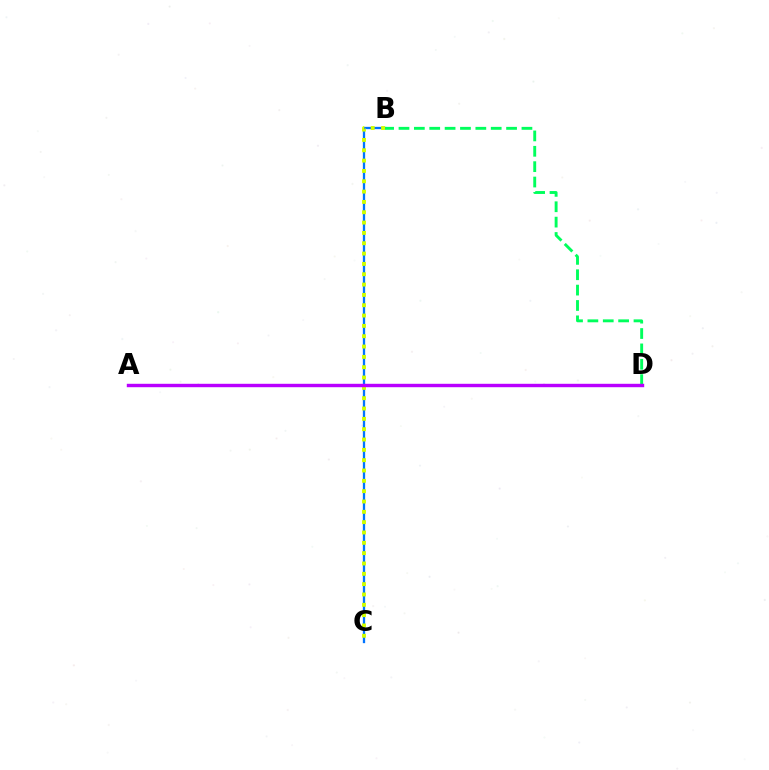{('B', 'C'): [{'color': '#0074ff', 'line_style': 'solid', 'thickness': 1.66}, {'color': '#d1ff00', 'line_style': 'dotted', 'thickness': 2.81}], ('A', 'D'): [{'color': '#ff0000', 'line_style': 'dashed', 'thickness': 2.03}, {'color': '#b900ff', 'line_style': 'solid', 'thickness': 2.46}], ('B', 'D'): [{'color': '#00ff5c', 'line_style': 'dashed', 'thickness': 2.09}]}